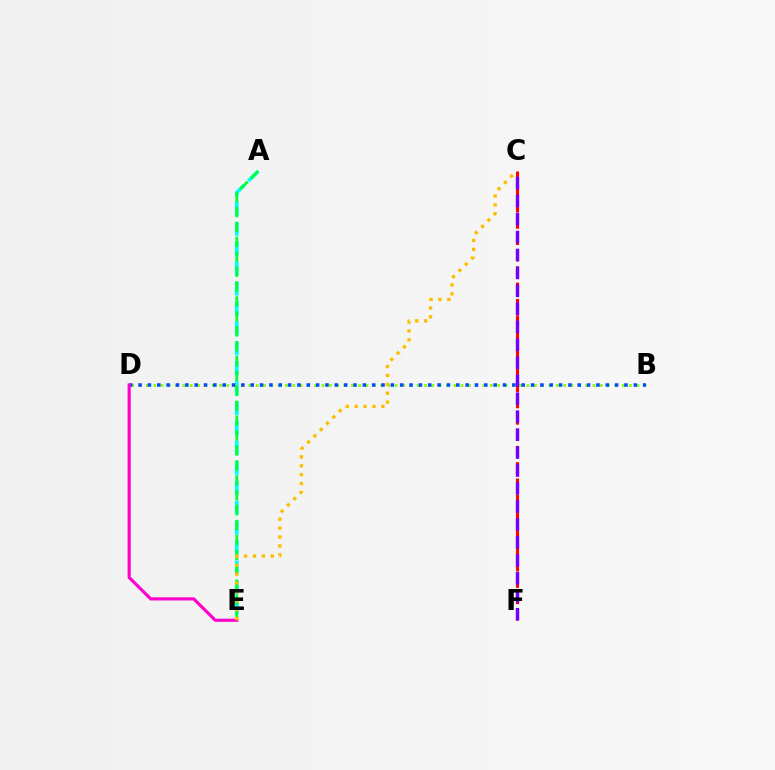{('A', 'E'): [{'color': '#00fff6', 'line_style': 'dashed', 'thickness': 2.71}, {'color': '#00ff39', 'line_style': 'dashed', 'thickness': 2.02}], ('B', 'D'): [{'color': '#84ff00', 'line_style': 'dotted', 'thickness': 1.99}, {'color': '#004bff', 'line_style': 'dotted', 'thickness': 2.54}], ('D', 'E'): [{'color': '#ff00cf', 'line_style': 'solid', 'thickness': 2.26}], ('C', 'E'): [{'color': '#ffbd00', 'line_style': 'dotted', 'thickness': 2.42}], ('C', 'F'): [{'color': '#ff0000', 'line_style': 'dashed', 'thickness': 2.22}, {'color': '#7200ff', 'line_style': 'dashed', 'thickness': 2.44}]}